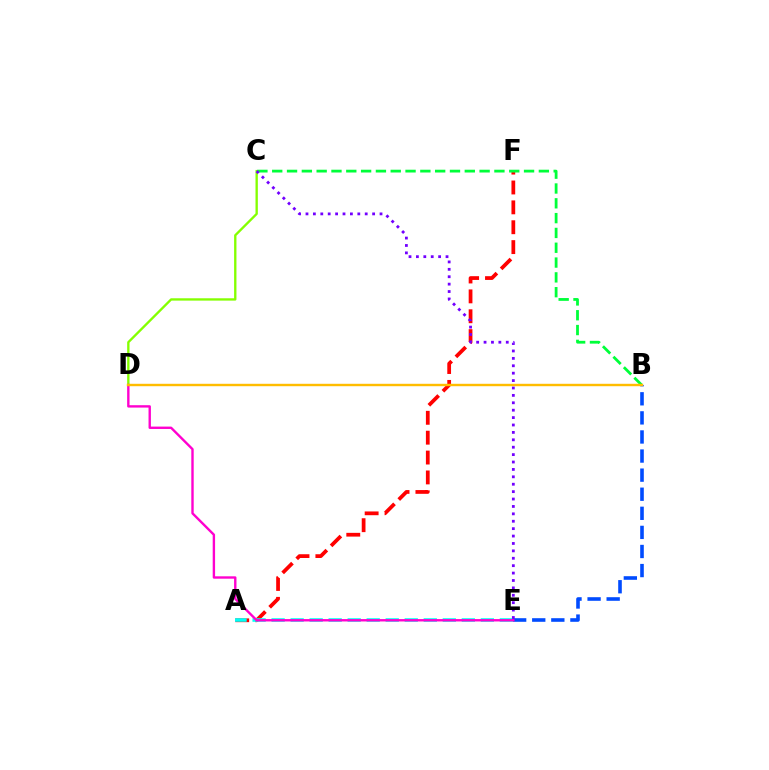{('C', 'D'): [{'color': '#84ff00', 'line_style': 'solid', 'thickness': 1.69}], ('A', 'F'): [{'color': '#ff0000', 'line_style': 'dashed', 'thickness': 2.7}], ('B', 'C'): [{'color': '#00ff39', 'line_style': 'dashed', 'thickness': 2.01}], ('A', 'E'): [{'color': '#00fff6', 'line_style': 'dashed', 'thickness': 2.58}], ('B', 'E'): [{'color': '#004bff', 'line_style': 'dashed', 'thickness': 2.59}], ('C', 'E'): [{'color': '#7200ff', 'line_style': 'dotted', 'thickness': 2.01}], ('D', 'E'): [{'color': '#ff00cf', 'line_style': 'solid', 'thickness': 1.72}], ('B', 'D'): [{'color': '#ffbd00', 'line_style': 'solid', 'thickness': 1.74}]}